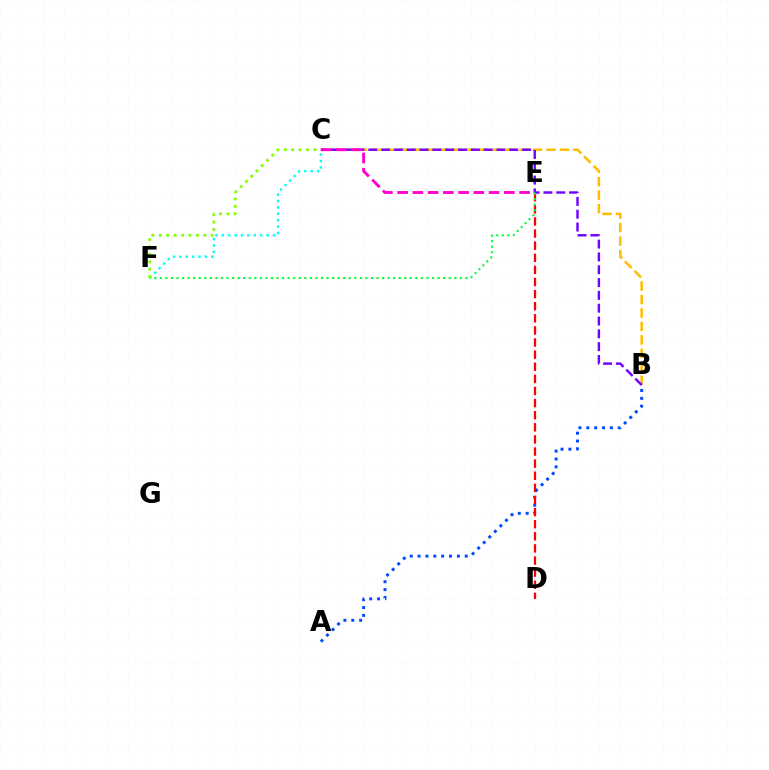{('B', 'C'): [{'color': '#ffbd00', 'line_style': 'dashed', 'thickness': 1.83}, {'color': '#7200ff', 'line_style': 'dashed', 'thickness': 1.74}], ('A', 'B'): [{'color': '#004bff', 'line_style': 'dotted', 'thickness': 2.14}], ('D', 'E'): [{'color': '#ff0000', 'line_style': 'dashed', 'thickness': 1.65}], ('C', 'F'): [{'color': '#00fff6', 'line_style': 'dotted', 'thickness': 1.73}, {'color': '#84ff00', 'line_style': 'dotted', 'thickness': 2.02}], ('C', 'E'): [{'color': '#ff00cf', 'line_style': 'dashed', 'thickness': 2.07}], ('E', 'F'): [{'color': '#00ff39', 'line_style': 'dotted', 'thickness': 1.51}]}